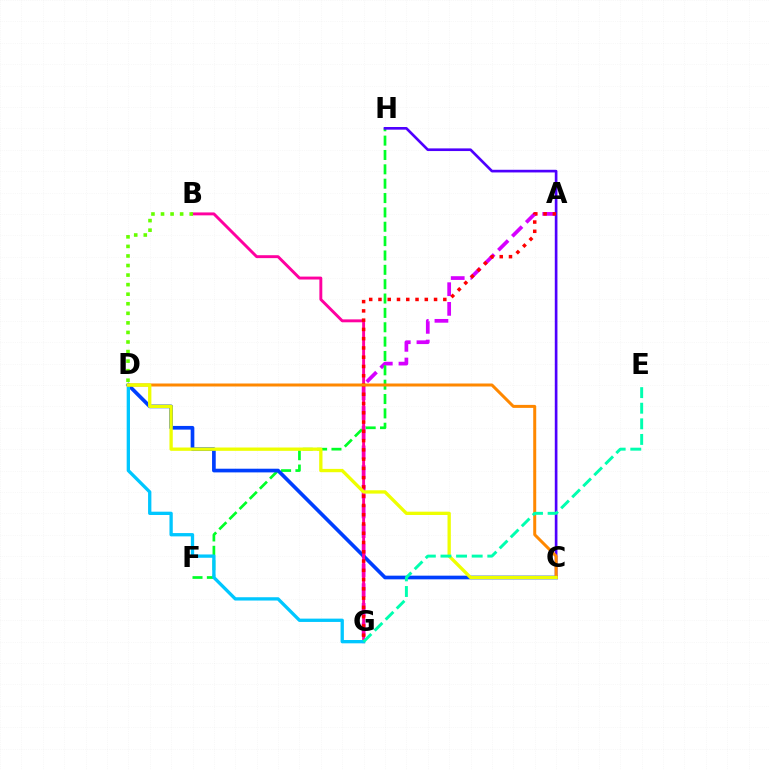{('A', 'G'): [{'color': '#d600ff', 'line_style': 'dashed', 'thickness': 2.67}, {'color': '#ff0000', 'line_style': 'dotted', 'thickness': 2.52}], ('F', 'H'): [{'color': '#00ff27', 'line_style': 'dashed', 'thickness': 1.95}], ('C', 'D'): [{'color': '#003fff', 'line_style': 'solid', 'thickness': 2.65}, {'color': '#ff8800', 'line_style': 'solid', 'thickness': 2.16}, {'color': '#eeff00', 'line_style': 'solid', 'thickness': 2.39}], ('C', 'H'): [{'color': '#4f00ff', 'line_style': 'solid', 'thickness': 1.92}], ('B', 'G'): [{'color': '#ff00a0', 'line_style': 'solid', 'thickness': 2.1}], ('D', 'G'): [{'color': '#00c7ff', 'line_style': 'solid', 'thickness': 2.38}], ('B', 'D'): [{'color': '#66ff00', 'line_style': 'dotted', 'thickness': 2.6}], ('E', 'G'): [{'color': '#00ffaf', 'line_style': 'dashed', 'thickness': 2.12}]}